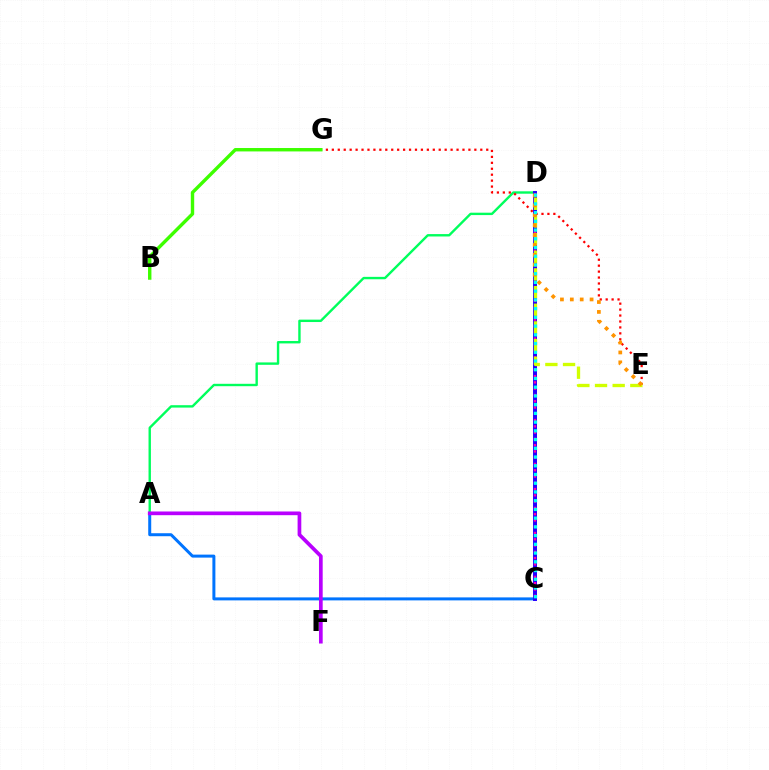{('A', 'D'): [{'color': '#00ff5c', 'line_style': 'solid', 'thickness': 1.72}], ('A', 'C'): [{'color': '#0074ff', 'line_style': 'solid', 'thickness': 2.16}], ('C', 'D'): [{'color': '#2500ff', 'line_style': 'solid', 'thickness': 2.85}, {'color': '#ff00ac', 'line_style': 'dotted', 'thickness': 1.7}, {'color': '#00fff6', 'line_style': 'dotted', 'thickness': 2.37}], ('E', 'G'): [{'color': '#ff0000', 'line_style': 'dotted', 'thickness': 1.61}], ('A', 'F'): [{'color': '#b900ff', 'line_style': 'solid', 'thickness': 2.66}], ('B', 'G'): [{'color': '#3dff00', 'line_style': 'solid', 'thickness': 2.45}], ('D', 'E'): [{'color': '#d1ff00', 'line_style': 'dashed', 'thickness': 2.4}, {'color': '#ff9400', 'line_style': 'dotted', 'thickness': 2.69}]}